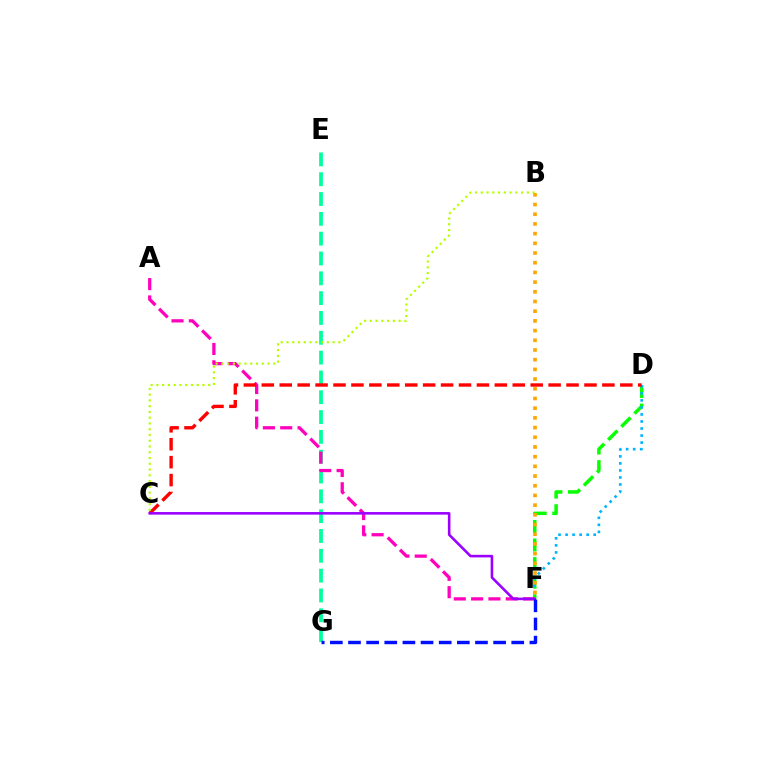{('D', 'F'): [{'color': '#08ff00', 'line_style': 'dashed', 'thickness': 2.52}, {'color': '#00b5ff', 'line_style': 'dotted', 'thickness': 1.91}], ('E', 'G'): [{'color': '#00ff9d', 'line_style': 'dashed', 'thickness': 2.69}], ('A', 'F'): [{'color': '#ff00bd', 'line_style': 'dashed', 'thickness': 2.35}], ('C', 'D'): [{'color': '#ff0000', 'line_style': 'dashed', 'thickness': 2.44}], ('B', 'F'): [{'color': '#ffa500', 'line_style': 'dotted', 'thickness': 2.63}], ('B', 'C'): [{'color': '#b3ff00', 'line_style': 'dotted', 'thickness': 1.57}], ('C', 'F'): [{'color': '#9b00ff', 'line_style': 'solid', 'thickness': 1.86}], ('F', 'G'): [{'color': '#0010ff', 'line_style': 'dashed', 'thickness': 2.46}]}